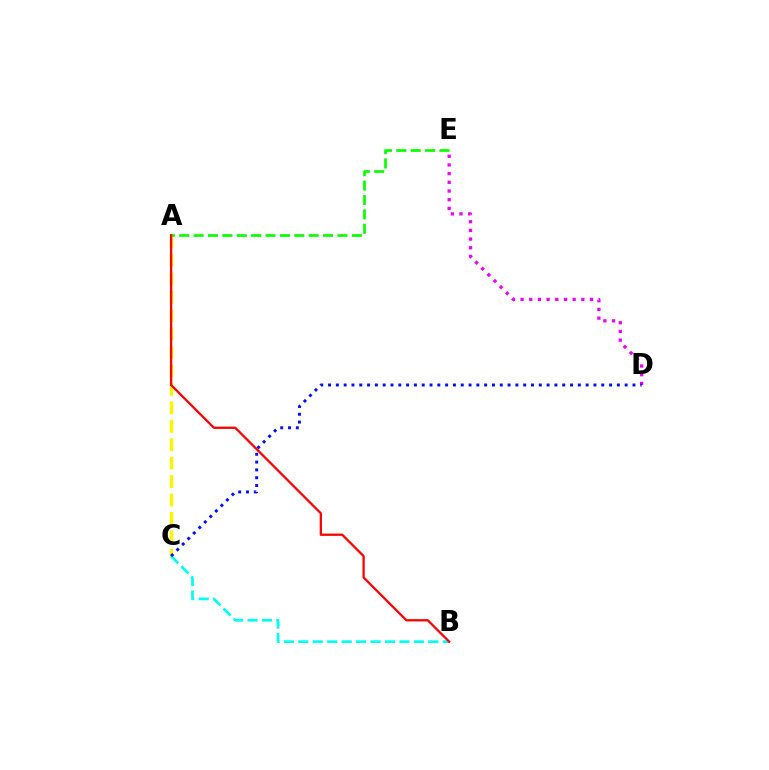{('D', 'E'): [{'color': '#ee00ff', 'line_style': 'dotted', 'thickness': 2.36}], ('A', 'C'): [{'color': '#fcf500', 'line_style': 'dashed', 'thickness': 2.5}], ('A', 'E'): [{'color': '#08ff00', 'line_style': 'dashed', 'thickness': 1.95}], ('B', 'C'): [{'color': '#00fff6', 'line_style': 'dashed', 'thickness': 1.96}], ('C', 'D'): [{'color': '#0010ff', 'line_style': 'dotted', 'thickness': 2.12}], ('A', 'B'): [{'color': '#ff0000', 'line_style': 'solid', 'thickness': 1.65}]}